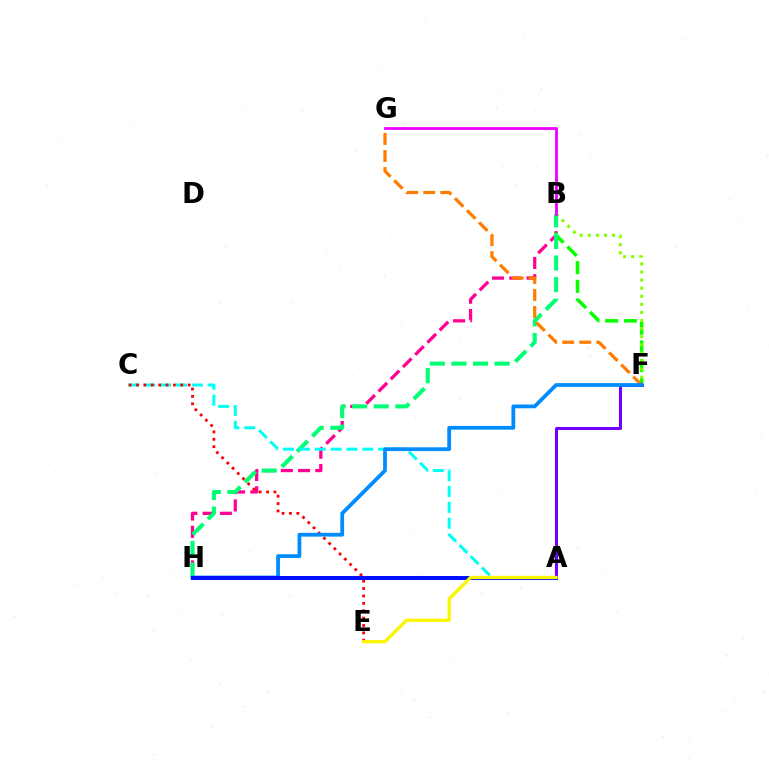{('B', 'H'): [{'color': '#ff0094', 'line_style': 'dashed', 'thickness': 2.35}, {'color': '#00ff74', 'line_style': 'dashed', 'thickness': 2.93}], ('B', 'F'): [{'color': '#08ff00', 'line_style': 'dashed', 'thickness': 2.54}, {'color': '#84ff00', 'line_style': 'dotted', 'thickness': 2.2}], ('A', 'C'): [{'color': '#00fff6', 'line_style': 'dashed', 'thickness': 2.16}], ('A', 'F'): [{'color': '#7200ff', 'line_style': 'solid', 'thickness': 2.18}], ('F', 'G'): [{'color': '#ff7c00', 'line_style': 'dashed', 'thickness': 2.32}], ('C', 'E'): [{'color': '#ff0000', 'line_style': 'dotted', 'thickness': 2.01}], ('F', 'H'): [{'color': '#008cff', 'line_style': 'solid', 'thickness': 2.72}], ('A', 'H'): [{'color': '#0010ff', 'line_style': 'solid', 'thickness': 2.91}], ('A', 'E'): [{'color': '#fcf500', 'line_style': 'solid', 'thickness': 2.36}], ('B', 'G'): [{'color': '#ee00ff', 'line_style': 'solid', 'thickness': 2.02}]}